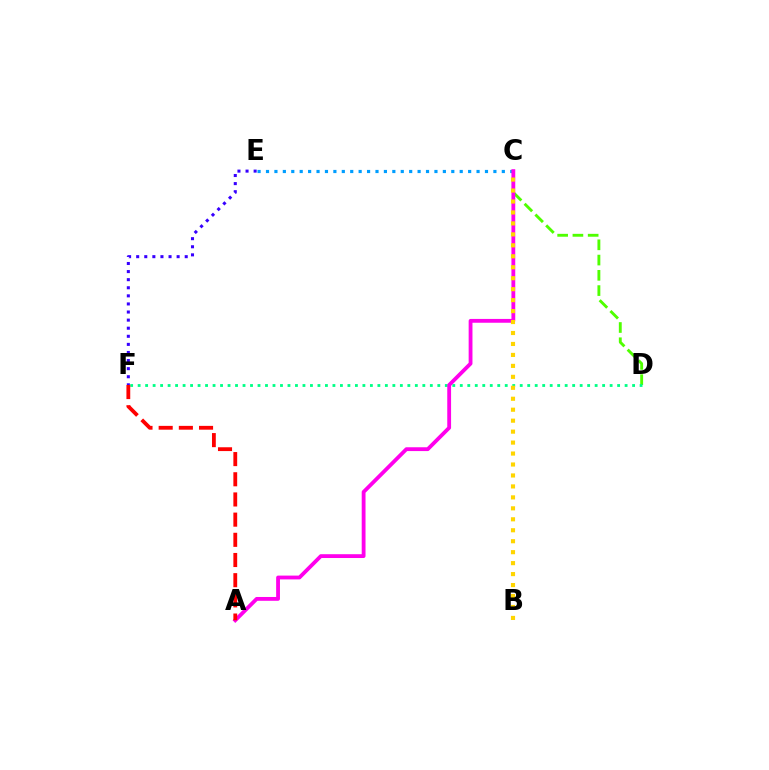{('C', 'D'): [{'color': '#4fff00', 'line_style': 'dashed', 'thickness': 2.07}], ('C', 'E'): [{'color': '#009eff', 'line_style': 'dotted', 'thickness': 2.29}], ('D', 'F'): [{'color': '#00ff86', 'line_style': 'dotted', 'thickness': 2.04}], ('E', 'F'): [{'color': '#3700ff', 'line_style': 'dotted', 'thickness': 2.2}], ('A', 'C'): [{'color': '#ff00ed', 'line_style': 'solid', 'thickness': 2.75}], ('B', 'C'): [{'color': '#ffd500', 'line_style': 'dotted', 'thickness': 2.98}], ('A', 'F'): [{'color': '#ff0000', 'line_style': 'dashed', 'thickness': 2.74}]}